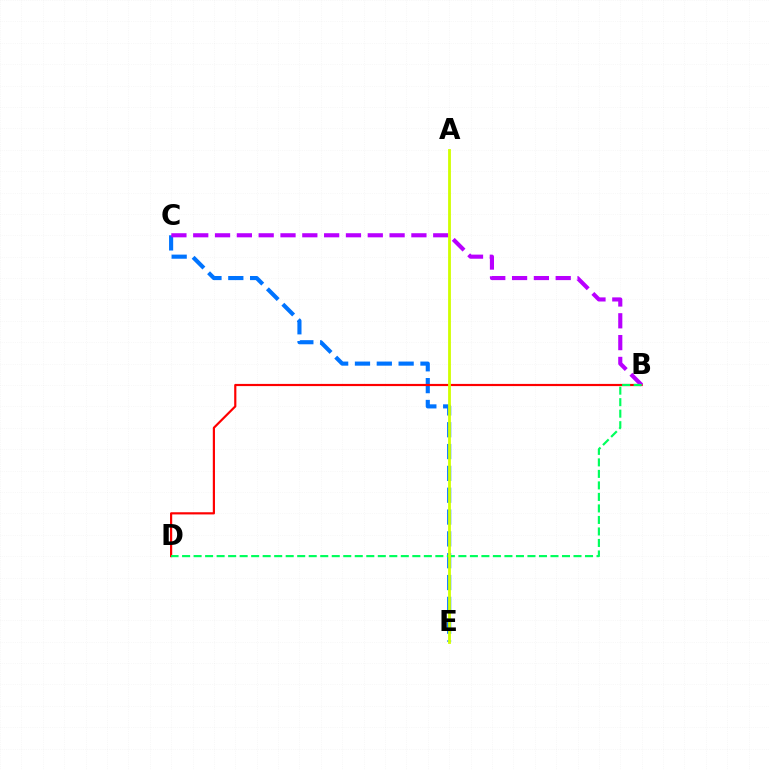{('C', 'E'): [{'color': '#0074ff', 'line_style': 'dashed', 'thickness': 2.97}], ('B', 'D'): [{'color': '#ff0000', 'line_style': 'solid', 'thickness': 1.57}, {'color': '#00ff5c', 'line_style': 'dashed', 'thickness': 1.56}], ('B', 'C'): [{'color': '#b900ff', 'line_style': 'dashed', 'thickness': 2.96}], ('A', 'E'): [{'color': '#d1ff00', 'line_style': 'solid', 'thickness': 2.02}]}